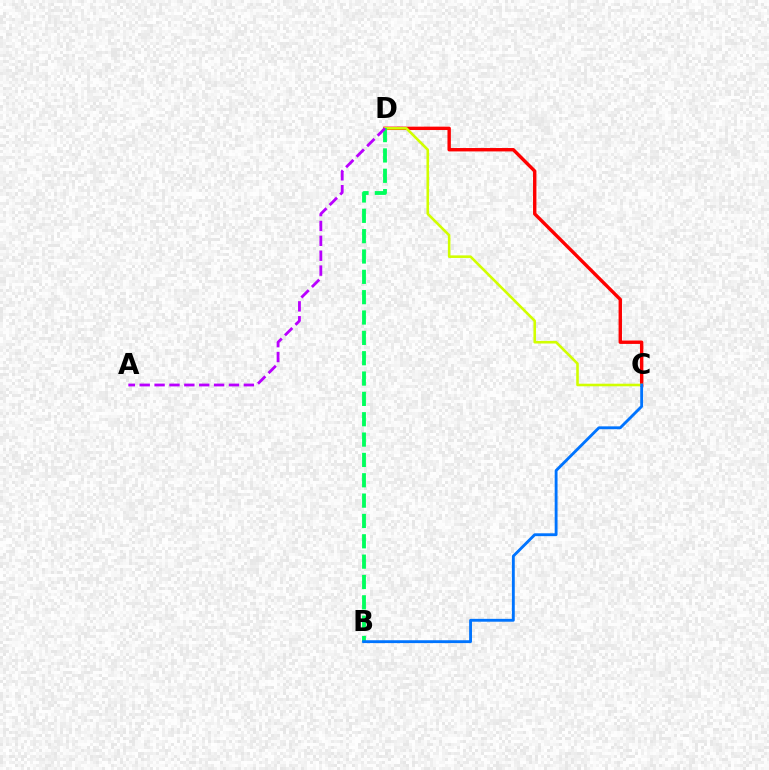{('C', 'D'): [{'color': '#ff0000', 'line_style': 'solid', 'thickness': 2.44}, {'color': '#d1ff00', 'line_style': 'solid', 'thickness': 1.86}], ('B', 'D'): [{'color': '#00ff5c', 'line_style': 'dashed', 'thickness': 2.76}], ('A', 'D'): [{'color': '#b900ff', 'line_style': 'dashed', 'thickness': 2.02}], ('B', 'C'): [{'color': '#0074ff', 'line_style': 'solid', 'thickness': 2.06}]}